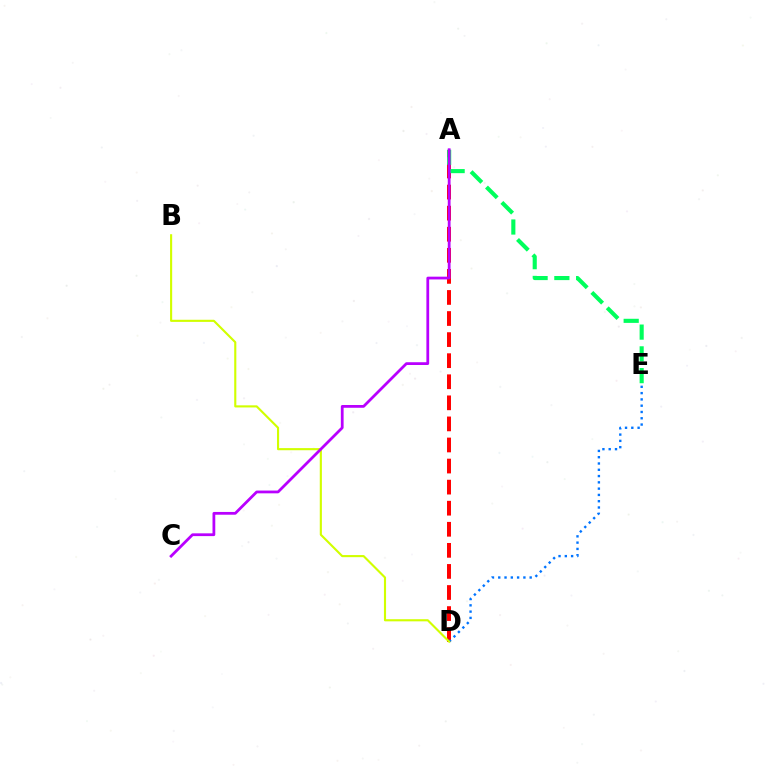{('A', 'D'): [{'color': '#ff0000', 'line_style': 'dashed', 'thickness': 2.86}], ('A', 'E'): [{'color': '#00ff5c', 'line_style': 'dashed', 'thickness': 2.96}], ('D', 'E'): [{'color': '#0074ff', 'line_style': 'dotted', 'thickness': 1.71}], ('B', 'D'): [{'color': '#d1ff00', 'line_style': 'solid', 'thickness': 1.53}], ('A', 'C'): [{'color': '#b900ff', 'line_style': 'solid', 'thickness': 1.99}]}